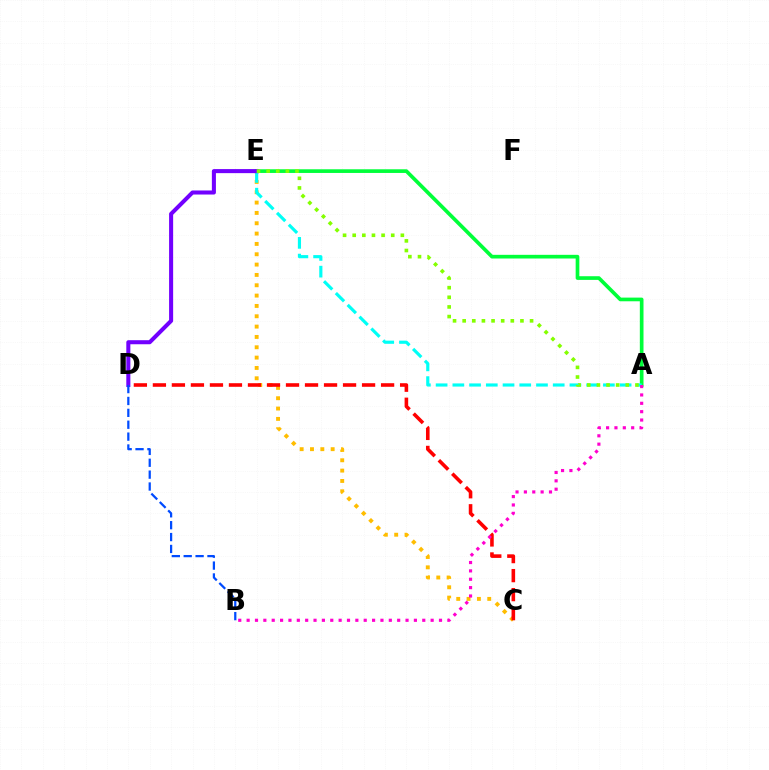{('C', 'E'): [{'color': '#ffbd00', 'line_style': 'dotted', 'thickness': 2.81}], ('A', 'E'): [{'color': '#00ff39', 'line_style': 'solid', 'thickness': 2.65}, {'color': '#00fff6', 'line_style': 'dashed', 'thickness': 2.27}, {'color': '#84ff00', 'line_style': 'dotted', 'thickness': 2.62}], ('D', 'E'): [{'color': '#7200ff', 'line_style': 'solid', 'thickness': 2.92}], ('B', 'D'): [{'color': '#004bff', 'line_style': 'dashed', 'thickness': 1.61}], ('C', 'D'): [{'color': '#ff0000', 'line_style': 'dashed', 'thickness': 2.58}], ('A', 'B'): [{'color': '#ff00cf', 'line_style': 'dotted', 'thickness': 2.27}]}